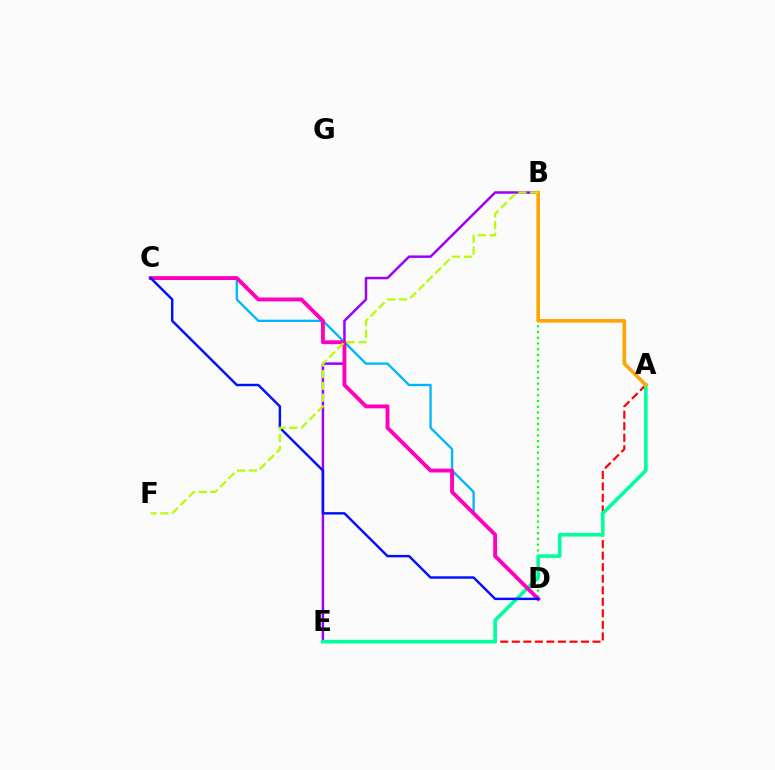{('C', 'D'): [{'color': '#00b5ff', 'line_style': 'solid', 'thickness': 1.67}, {'color': '#ff00bd', 'line_style': 'solid', 'thickness': 2.79}, {'color': '#0010ff', 'line_style': 'solid', 'thickness': 1.75}], ('A', 'E'): [{'color': '#ff0000', 'line_style': 'dashed', 'thickness': 1.57}, {'color': '#00ff9d', 'line_style': 'solid', 'thickness': 2.61}], ('B', 'D'): [{'color': '#08ff00', 'line_style': 'dotted', 'thickness': 1.56}], ('B', 'E'): [{'color': '#9b00ff', 'line_style': 'solid', 'thickness': 1.79}], ('A', 'B'): [{'color': '#ffa500', 'line_style': 'solid', 'thickness': 2.59}], ('B', 'F'): [{'color': '#b3ff00', 'line_style': 'dashed', 'thickness': 1.6}]}